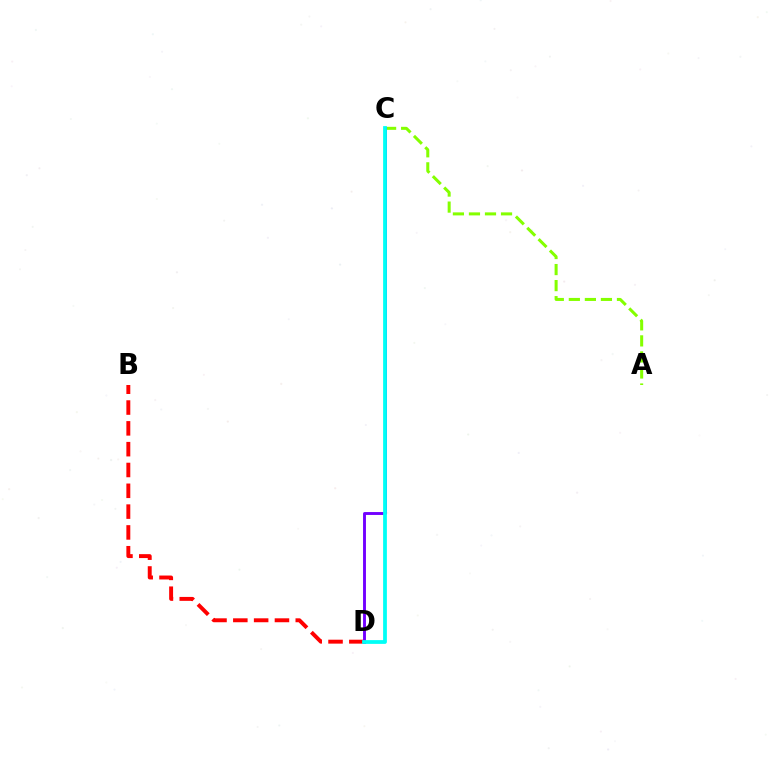{('A', 'C'): [{'color': '#84ff00', 'line_style': 'dashed', 'thickness': 2.18}], ('B', 'D'): [{'color': '#ff0000', 'line_style': 'dashed', 'thickness': 2.83}], ('C', 'D'): [{'color': '#7200ff', 'line_style': 'solid', 'thickness': 2.09}, {'color': '#00fff6', 'line_style': 'solid', 'thickness': 2.71}]}